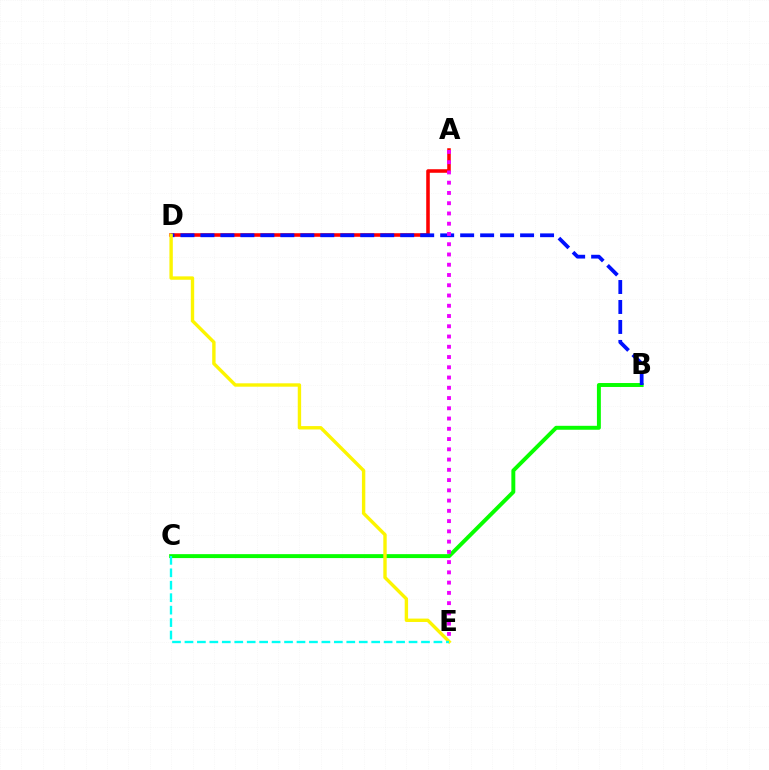{('A', 'D'): [{'color': '#ff0000', 'line_style': 'solid', 'thickness': 2.56}], ('B', 'C'): [{'color': '#08ff00', 'line_style': 'solid', 'thickness': 2.83}], ('B', 'D'): [{'color': '#0010ff', 'line_style': 'dashed', 'thickness': 2.71}], ('D', 'E'): [{'color': '#fcf500', 'line_style': 'solid', 'thickness': 2.44}], ('A', 'E'): [{'color': '#ee00ff', 'line_style': 'dotted', 'thickness': 2.79}], ('C', 'E'): [{'color': '#00fff6', 'line_style': 'dashed', 'thickness': 1.69}]}